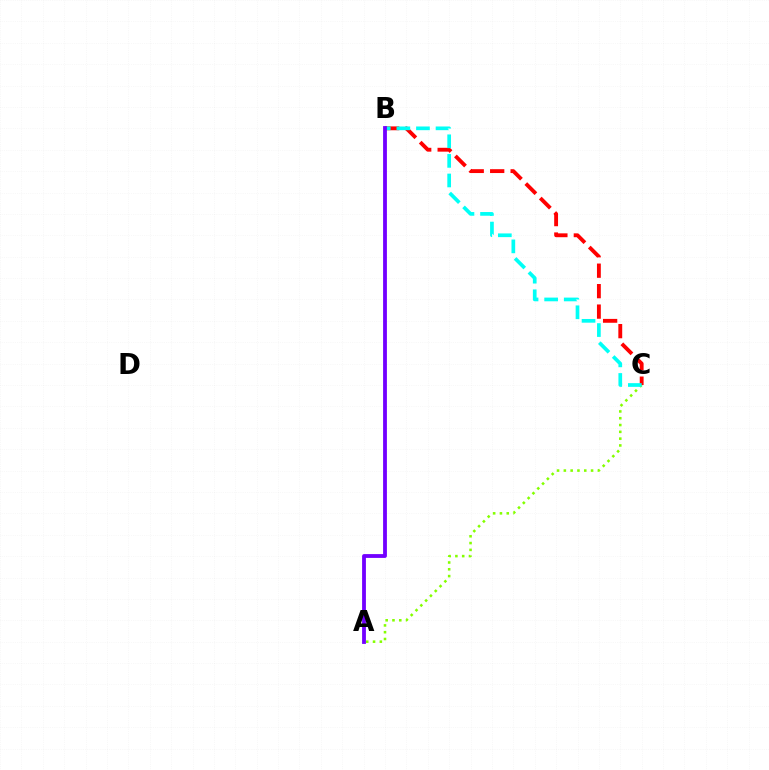{('A', 'C'): [{'color': '#84ff00', 'line_style': 'dotted', 'thickness': 1.85}], ('B', 'C'): [{'color': '#ff0000', 'line_style': 'dashed', 'thickness': 2.78}, {'color': '#00fff6', 'line_style': 'dashed', 'thickness': 2.66}], ('A', 'B'): [{'color': '#7200ff', 'line_style': 'solid', 'thickness': 2.74}]}